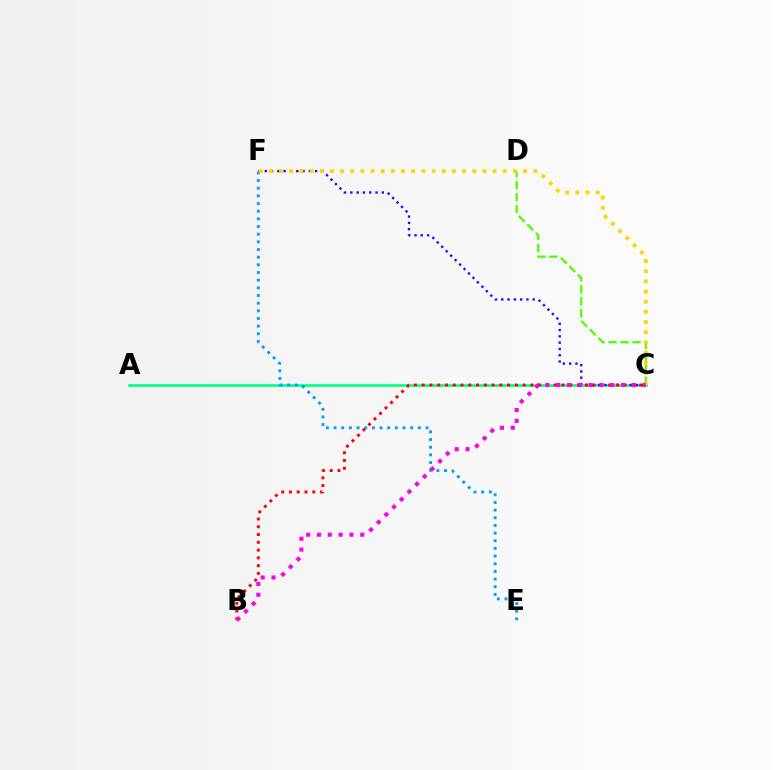{('A', 'C'): [{'color': '#00ff86', 'line_style': 'solid', 'thickness': 1.91}], ('C', 'D'): [{'color': '#4fff00', 'line_style': 'dashed', 'thickness': 1.63}], ('E', 'F'): [{'color': '#009eff', 'line_style': 'dotted', 'thickness': 2.08}], ('C', 'F'): [{'color': '#3700ff', 'line_style': 'dotted', 'thickness': 1.71}, {'color': '#ffd500', 'line_style': 'dotted', 'thickness': 2.76}], ('B', 'C'): [{'color': '#ff0000', 'line_style': 'dotted', 'thickness': 2.11}, {'color': '#ff00ed', 'line_style': 'dotted', 'thickness': 2.94}]}